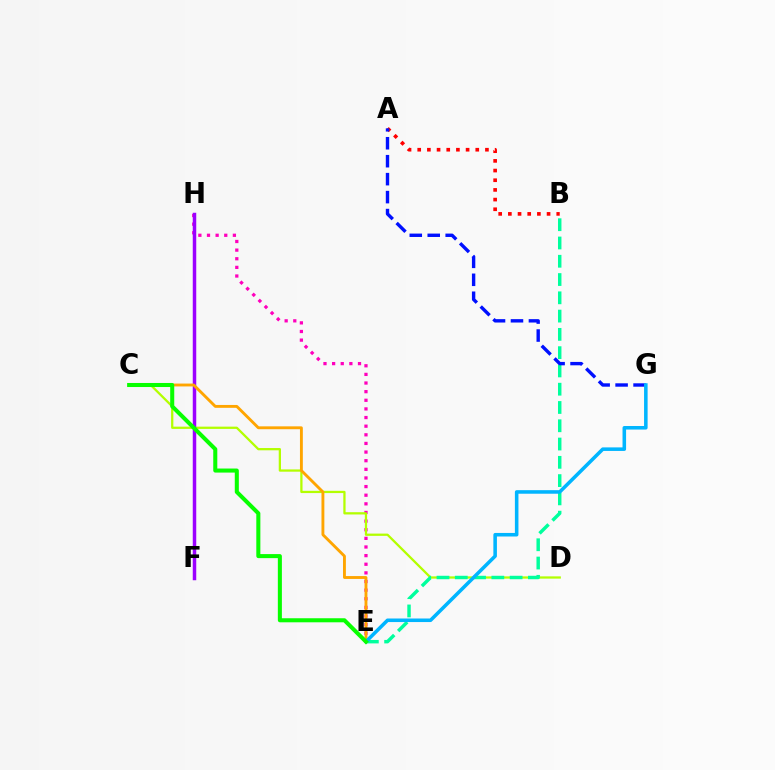{('A', 'B'): [{'color': '#ff0000', 'line_style': 'dotted', 'thickness': 2.63}], ('E', 'H'): [{'color': '#ff00bd', 'line_style': 'dotted', 'thickness': 2.34}], ('C', 'D'): [{'color': '#b3ff00', 'line_style': 'solid', 'thickness': 1.63}], ('F', 'H'): [{'color': '#9b00ff', 'line_style': 'solid', 'thickness': 2.51}], ('C', 'E'): [{'color': '#ffa500', 'line_style': 'solid', 'thickness': 2.07}, {'color': '#08ff00', 'line_style': 'solid', 'thickness': 2.91}], ('B', 'E'): [{'color': '#00ff9d', 'line_style': 'dashed', 'thickness': 2.48}], ('A', 'G'): [{'color': '#0010ff', 'line_style': 'dashed', 'thickness': 2.44}], ('E', 'G'): [{'color': '#00b5ff', 'line_style': 'solid', 'thickness': 2.56}]}